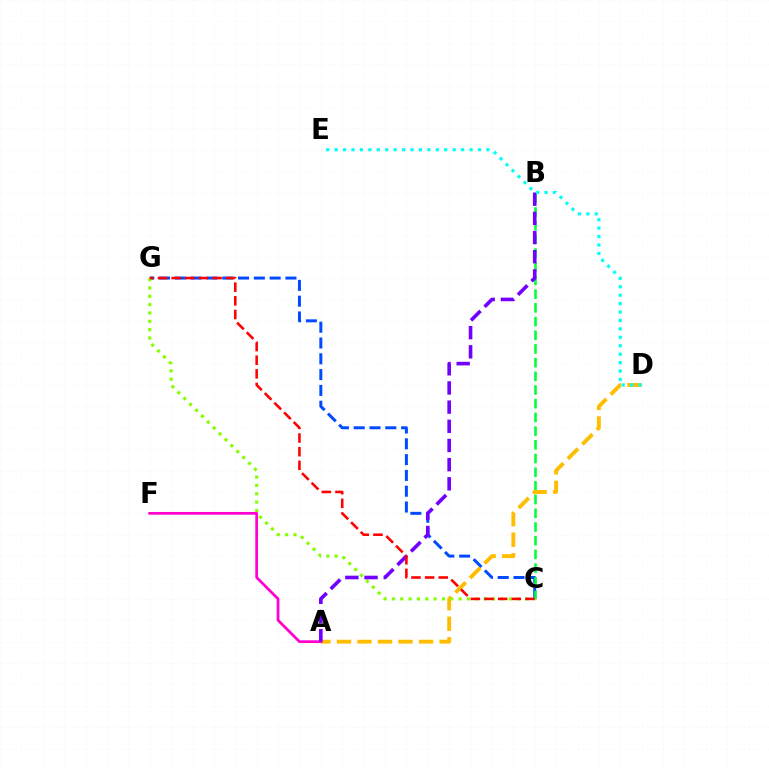{('C', 'G'): [{'color': '#004bff', 'line_style': 'dashed', 'thickness': 2.15}, {'color': '#84ff00', 'line_style': 'dotted', 'thickness': 2.27}, {'color': '#ff0000', 'line_style': 'dashed', 'thickness': 1.85}], ('B', 'C'): [{'color': '#00ff39', 'line_style': 'dashed', 'thickness': 1.86}], ('A', 'D'): [{'color': '#ffbd00', 'line_style': 'dashed', 'thickness': 2.79}], ('A', 'F'): [{'color': '#ff00cf', 'line_style': 'solid', 'thickness': 1.97}], ('A', 'B'): [{'color': '#7200ff', 'line_style': 'dashed', 'thickness': 2.6}], ('D', 'E'): [{'color': '#00fff6', 'line_style': 'dotted', 'thickness': 2.29}]}